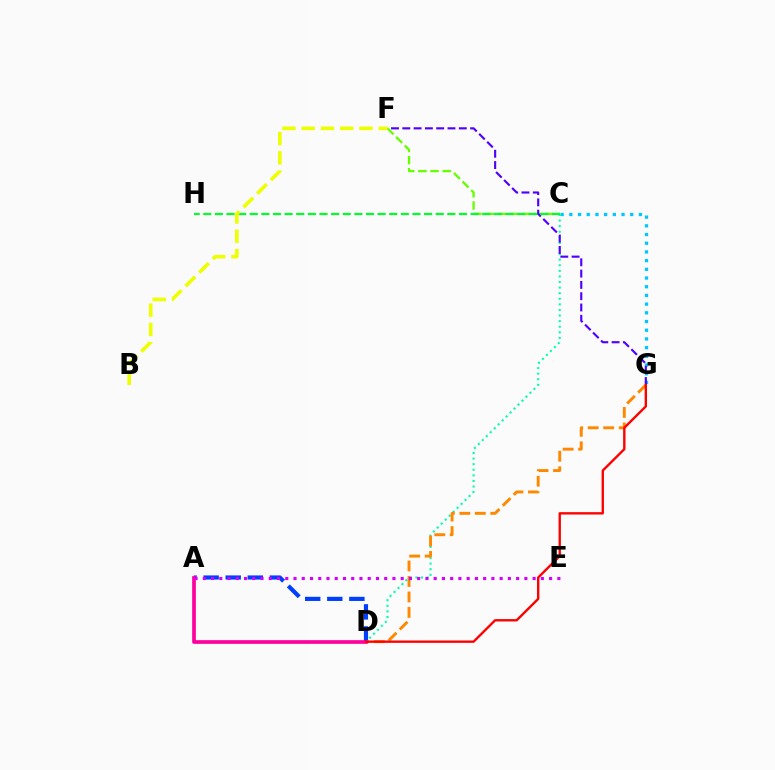{('C', 'G'): [{'color': '#00c7ff', 'line_style': 'dotted', 'thickness': 2.36}], ('C', 'D'): [{'color': '#00ffaf', 'line_style': 'dotted', 'thickness': 1.52}], ('C', 'F'): [{'color': '#66ff00', 'line_style': 'dashed', 'thickness': 1.65}], ('A', 'D'): [{'color': '#003fff', 'line_style': 'dashed', 'thickness': 3.0}, {'color': '#ff00a0', 'line_style': 'solid', 'thickness': 2.66}], ('F', 'G'): [{'color': '#4f00ff', 'line_style': 'dashed', 'thickness': 1.54}], ('D', 'G'): [{'color': '#ff8800', 'line_style': 'dashed', 'thickness': 2.1}, {'color': '#ff0000', 'line_style': 'solid', 'thickness': 1.7}], ('C', 'H'): [{'color': '#00ff27', 'line_style': 'dashed', 'thickness': 1.58}], ('B', 'F'): [{'color': '#eeff00', 'line_style': 'dashed', 'thickness': 2.62}], ('A', 'E'): [{'color': '#d600ff', 'line_style': 'dotted', 'thickness': 2.24}]}